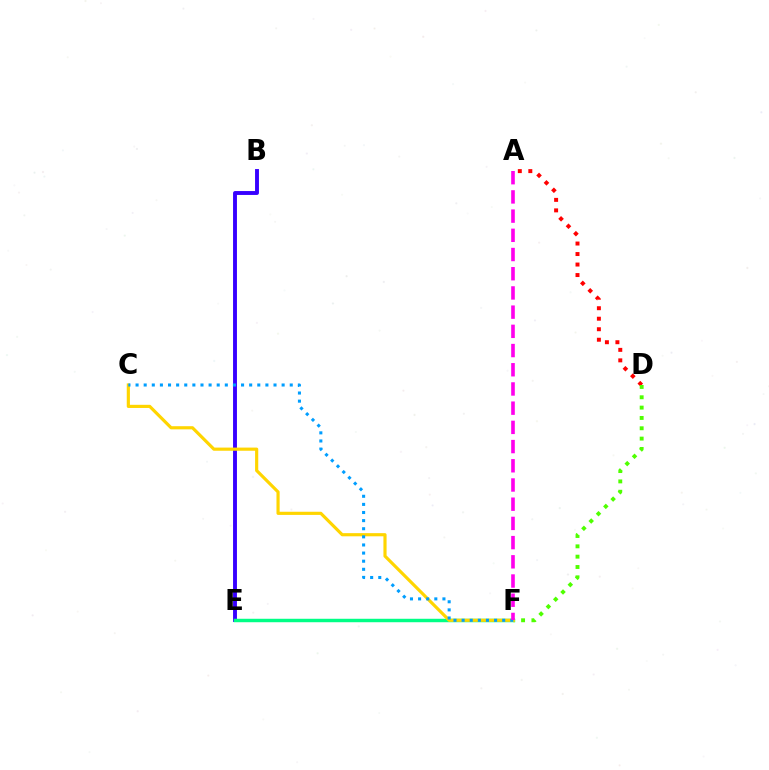{('A', 'D'): [{'color': '#ff0000', 'line_style': 'dotted', 'thickness': 2.85}], ('B', 'E'): [{'color': '#3700ff', 'line_style': 'solid', 'thickness': 2.8}], ('E', 'F'): [{'color': '#00ff86', 'line_style': 'solid', 'thickness': 2.49}], ('D', 'F'): [{'color': '#4fff00', 'line_style': 'dotted', 'thickness': 2.81}], ('C', 'F'): [{'color': '#ffd500', 'line_style': 'solid', 'thickness': 2.27}, {'color': '#009eff', 'line_style': 'dotted', 'thickness': 2.2}], ('A', 'F'): [{'color': '#ff00ed', 'line_style': 'dashed', 'thickness': 2.61}]}